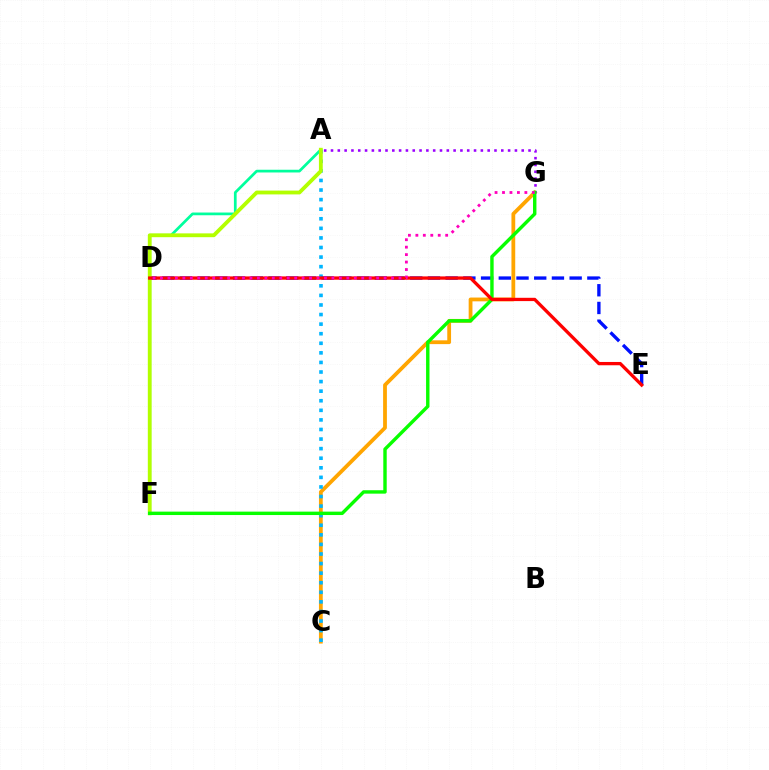{('C', 'G'): [{'color': '#ffa500', 'line_style': 'solid', 'thickness': 2.72}], ('A', 'C'): [{'color': '#00b5ff', 'line_style': 'dotted', 'thickness': 2.6}], ('A', 'G'): [{'color': '#9b00ff', 'line_style': 'dotted', 'thickness': 1.85}], ('D', 'E'): [{'color': '#0010ff', 'line_style': 'dashed', 'thickness': 2.41}, {'color': '#ff0000', 'line_style': 'solid', 'thickness': 2.37}], ('A', 'F'): [{'color': '#00ff9d', 'line_style': 'solid', 'thickness': 1.96}, {'color': '#b3ff00', 'line_style': 'solid', 'thickness': 2.75}], ('F', 'G'): [{'color': '#08ff00', 'line_style': 'solid', 'thickness': 2.46}], ('D', 'G'): [{'color': '#ff00bd', 'line_style': 'dotted', 'thickness': 2.03}]}